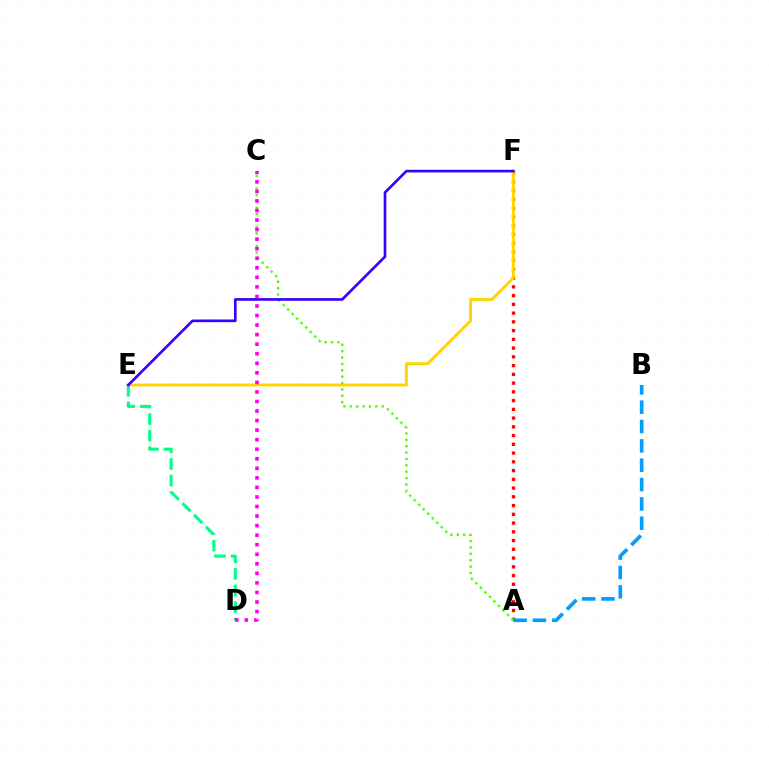{('D', 'E'): [{'color': '#00ff86', 'line_style': 'dashed', 'thickness': 2.25}], ('A', 'F'): [{'color': '#ff0000', 'line_style': 'dotted', 'thickness': 2.38}], ('A', 'C'): [{'color': '#4fff00', 'line_style': 'dotted', 'thickness': 1.73}], ('A', 'B'): [{'color': '#009eff', 'line_style': 'dashed', 'thickness': 2.63}], ('E', 'F'): [{'color': '#ffd500', 'line_style': 'solid', 'thickness': 2.08}, {'color': '#3700ff', 'line_style': 'solid', 'thickness': 1.91}], ('C', 'D'): [{'color': '#ff00ed', 'line_style': 'dotted', 'thickness': 2.59}]}